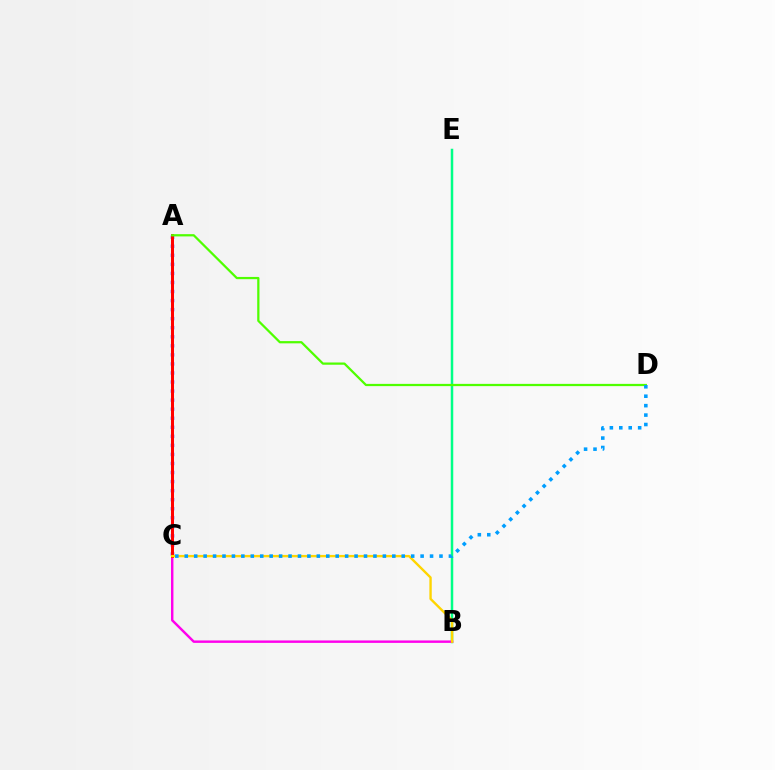{('B', 'E'): [{'color': '#00ff86', 'line_style': 'solid', 'thickness': 1.79}], ('A', 'C'): [{'color': '#3700ff', 'line_style': 'dotted', 'thickness': 2.46}, {'color': '#ff0000', 'line_style': 'solid', 'thickness': 2.16}], ('B', 'C'): [{'color': '#ff00ed', 'line_style': 'solid', 'thickness': 1.75}, {'color': '#ffd500', 'line_style': 'solid', 'thickness': 1.71}], ('A', 'D'): [{'color': '#4fff00', 'line_style': 'solid', 'thickness': 1.62}], ('C', 'D'): [{'color': '#009eff', 'line_style': 'dotted', 'thickness': 2.56}]}